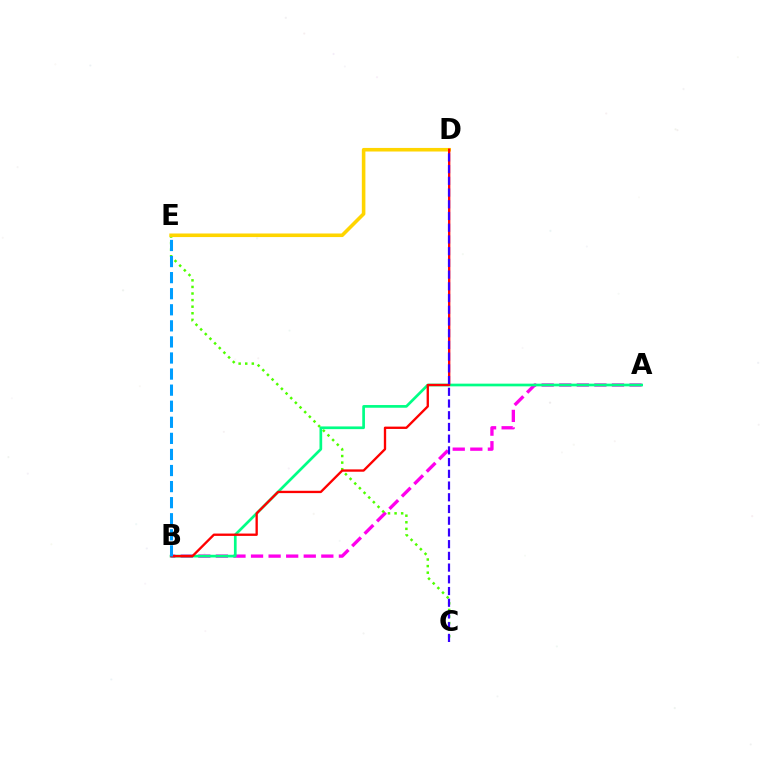{('A', 'B'): [{'color': '#ff00ed', 'line_style': 'dashed', 'thickness': 2.39}, {'color': '#00ff86', 'line_style': 'solid', 'thickness': 1.94}], ('C', 'E'): [{'color': '#4fff00', 'line_style': 'dotted', 'thickness': 1.79}], ('D', 'E'): [{'color': '#ffd500', 'line_style': 'solid', 'thickness': 2.58}], ('B', 'D'): [{'color': '#ff0000', 'line_style': 'solid', 'thickness': 1.68}], ('B', 'E'): [{'color': '#009eff', 'line_style': 'dashed', 'thickness': 2.18}], ('C', 'D'): [{'color': '#3700ff', 'line_style': 'dashed', 'thickness': 1.59}]}